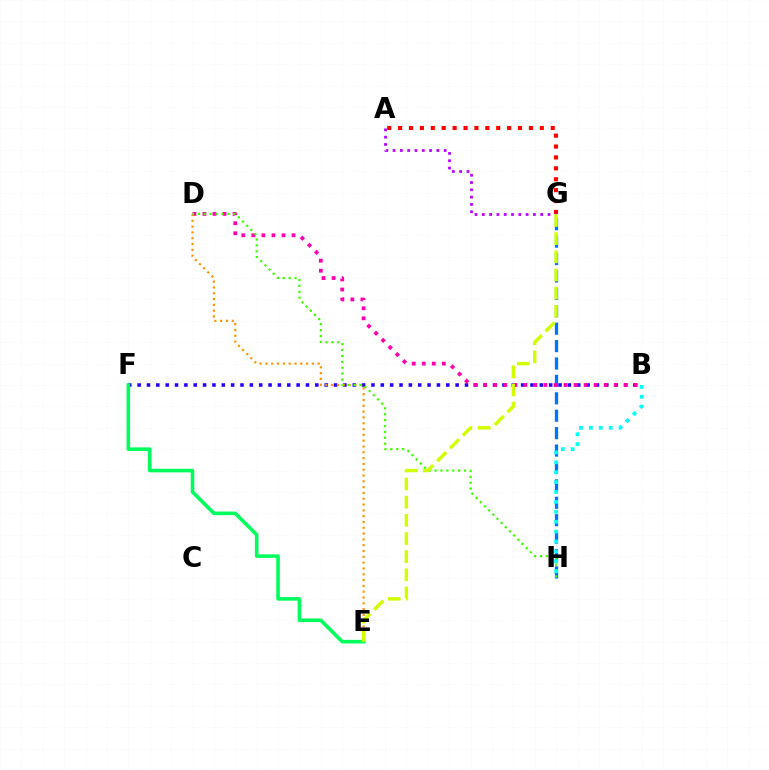{('B', 'F'): [{'color': '#2500ff', 'line_style': 'dotted', 'thickness': 2.54}], ('G', 'H'): [{'color': '#0074ff', 'line_style': 'dashed', 'thickness': 2.37}], ('E', 'F'): [{'color': '#00ff5c', 'line_style': 'solid', 'thickness': 2.58}], ('B', 'D'): [{'color': '#ff00ac', 'line_style': 'dotted', 'thickness': 2.73}], ('A', 'G'): [{'color': '#ff0000', 'line_style': 'dotted', 'thickness': 2.96}, {'color': '#b900ff', 'line_style': 'dotted', 'thickness': 1.98}], ('D', 'E'): [{'color': '#ff9400', 'line_style': 'dotted', 'thickness': 1.58}], ('D', 'H'): [{'color': '#3dff00', 'line_style': 'dotted', 'thickness': 1.6}], ('E', 'G'): [{'color': '#d1ff00', 'line_style': 'dashed', 'thickness': 2.47}], ('B', 'H'): [{'color': '#00fff6', 'line_style': 'dotted', 'thickness': 2.69}]}